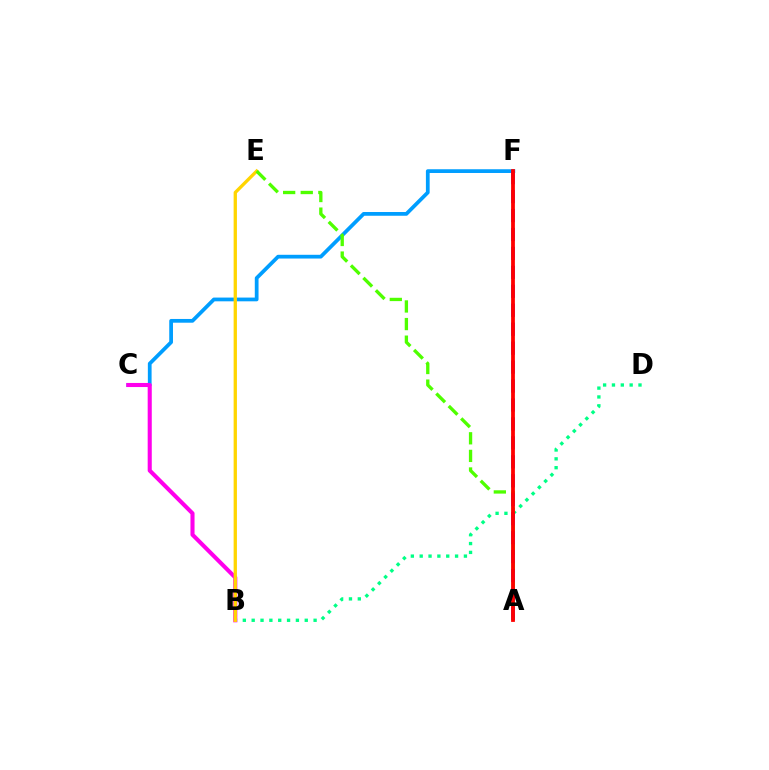{('C', 'F'): [{'color': '#009eff', 'line_style': 'solid', 'thickness': 2.7}], ('B', 'D'): [{'color': '#00ff86', 'line_style': 'dotted', 'thickness': 2.4}], ('B', 'C'): [{'color': '#ff00ed', 'line_style': 'solid', 'thickness': 2.94}], ('B', 'E'): [{'color': '#ffd500', 'line_style': 'solid', 'thickness': 2.38}], ('A', 'E'): [{'color': '#4fff00', 'line_style': 'dashed', 'thickness': 2.39}], ('A', 'F'): [{'color': '#3700ff', 'line_style': 'dashed', 'thickness': 2.57}, {'color': '#ff0000', 'line_style': 'solid', 'thickness': 2.72}]}